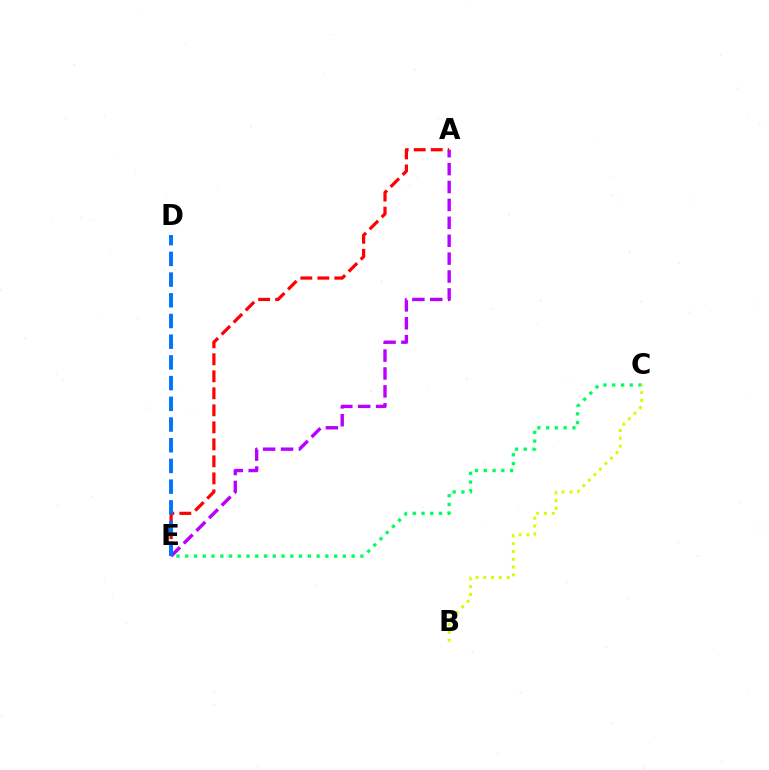{('A', 'E'): [{'color': '#b900ff', 'line_style': 'dashed', 'thickness': 2.43}, {'color': '#ff0000', 'line_style': 'dashed', 'thickness': 2.31}], ('C', 'E'): [{'color': '#00ff5c', 'line_style': 'dotted', 'thickness': 2.38}], ('B', 'C'): [{'color': '#d1ff00', 'line_style': 'dotted', 'thickness': 2.12}], ('D', 'E'): [{'color': '#0074ff', 'line_style': 'dashed', 'thickness': 2.81}]}